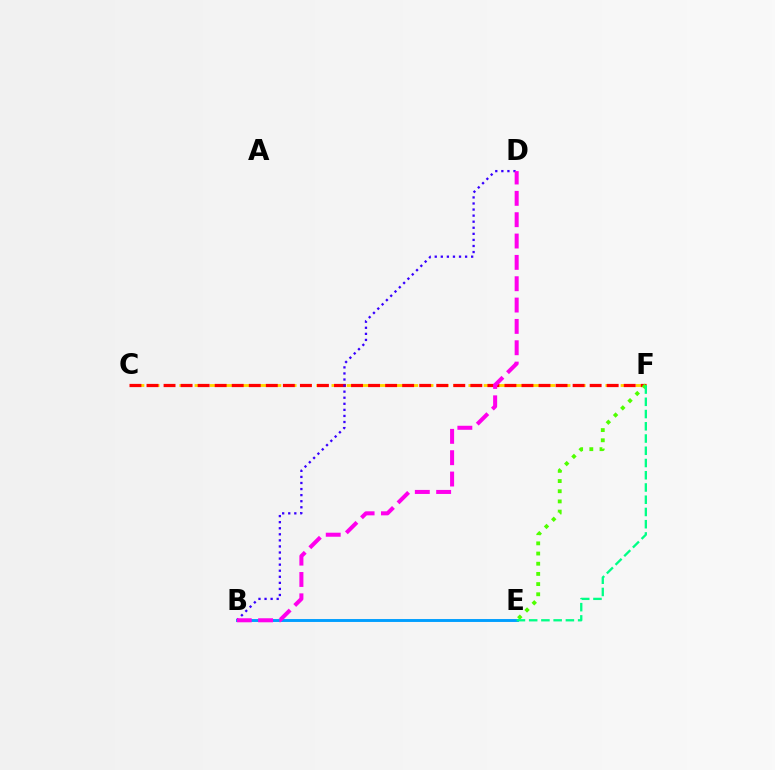{('C', 'F'): [{'color': '#ffd500', 'line_style': 'dashed', 'thickness': 2.07}, {'color': '#ff0000', 'line_style': 'dashed', 'thickness': 2.32}], ('B', 'D'): [{'color': '#3700ff', 'line_style': 'dotted', 'thickness': 1.65}, {'color': '#ff00ed', 'line_style': 'dashed', 'thickness': 2.9}], ('E', 'F'): [{'color': '#4fff00', 'line_style': 'dotted', 'thickness': 2.77}, {'color': '#00ff86', 'line_style': 'dashed', 'thickness': 1.66}], ('B', 'E'): [{'color': '#009eff', 'line_style': 'solid', 'thickness': 2.09}]}